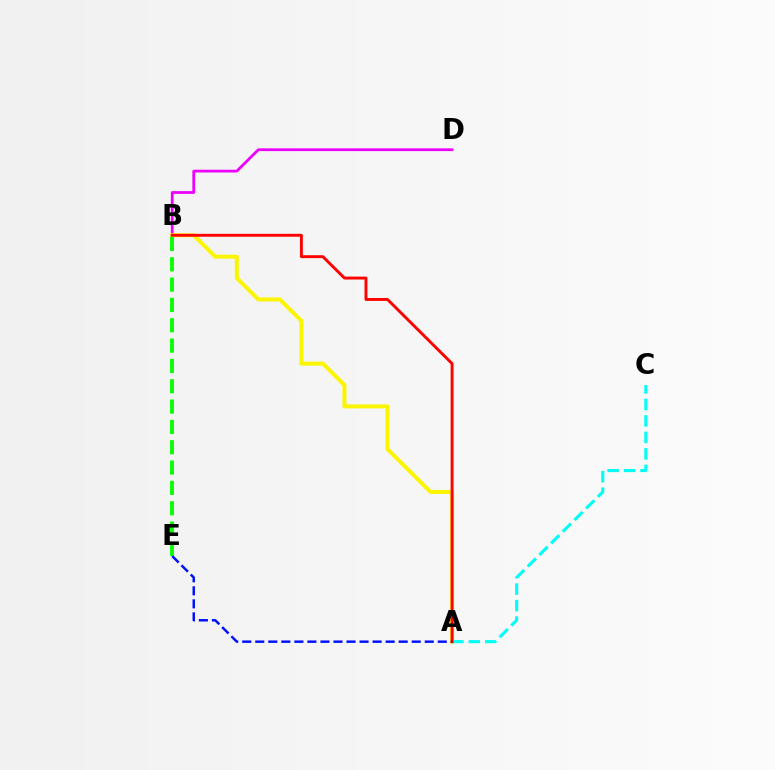{('B', 'D'): [{'color': '#ee00ff', 'line_style': 'solid', 'thickness': 1.99}], ('A', 'B'): [{'color': '#fcf500', 'line_style': 'solid', 'thickness': 2.88}, {'color': '#ff0000', 'line_style': 'solid', 'thickness': 2.1}], ('A', 'C'): [{'color': '#00fff6', 'line_style': 'dashed', 'thickness': 2.24}], ('B', 'E'): [{'color': '#08ff00', 'line_style': 'dashed', 'thickness': 2.76}], ('A', 'E'): [{'color': '#0010ff', 'line_style': 'dashed', 'thickness': 1.77}]}